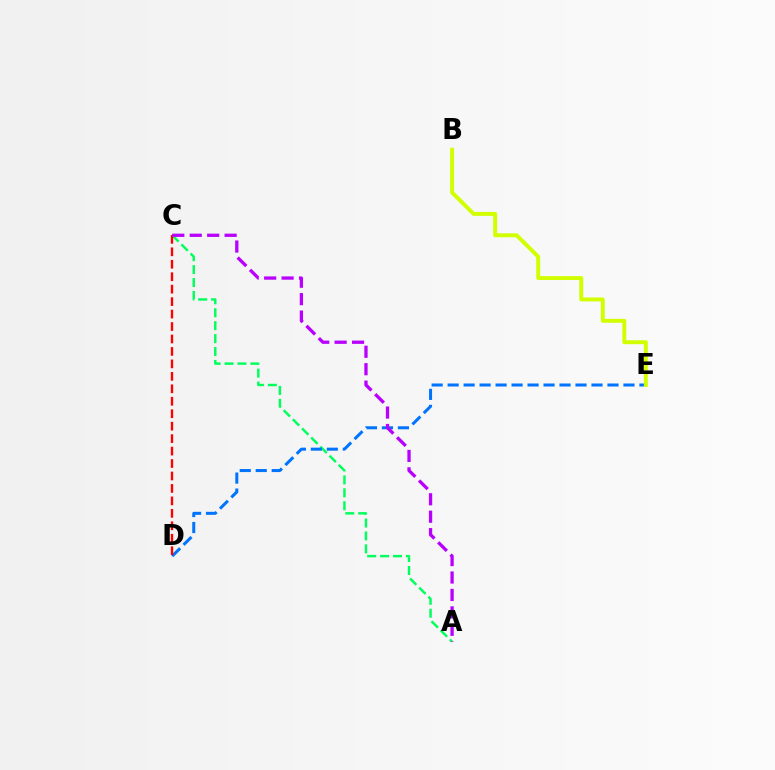{('A', 'C'): [{'color': '#00ff5c', 'line_style': 'dashed', 'thickness': 1.76}, {'color': '#b900ff', 'line_style': 'dashed', 'thickness': 2.37}], ('D', 'E'): [{'color': '#0074ff', 'line_style': 'dashed', 'thickness': 2.17}], ('B', 'E'): [{'color': '#d1ff00', 'line_style': 'solid', 'thickness': 2.83}], ('C', 'D'): [{'color': '#ff0000', 'line_style': 'dashed', 'thickness': 1.69}]}